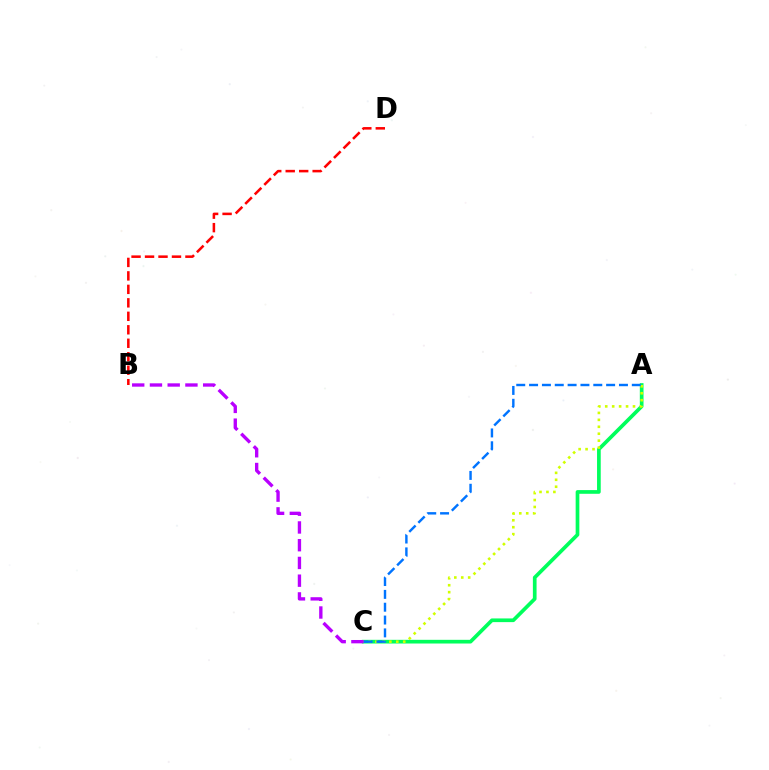{('A', 'C'): [{'color': '#00ff5c', 'line_style': 'solid', 'thickness': 2.66}, {'color': '#d1ff00', 'line_style': 'dotted', 'thickness': 1.89}, {'color': '#0074ff', 'line_style': 'dashed', 'thickness': 1.74}], ('B', 'C'): [{'color': '#b900ff', 'line_style': 'dashed', 'thickness': 2.41}], ('B', 'D'): [{'color': '#ff0000', 'line_style': 'dashed', 'thickness': 1.83}]}